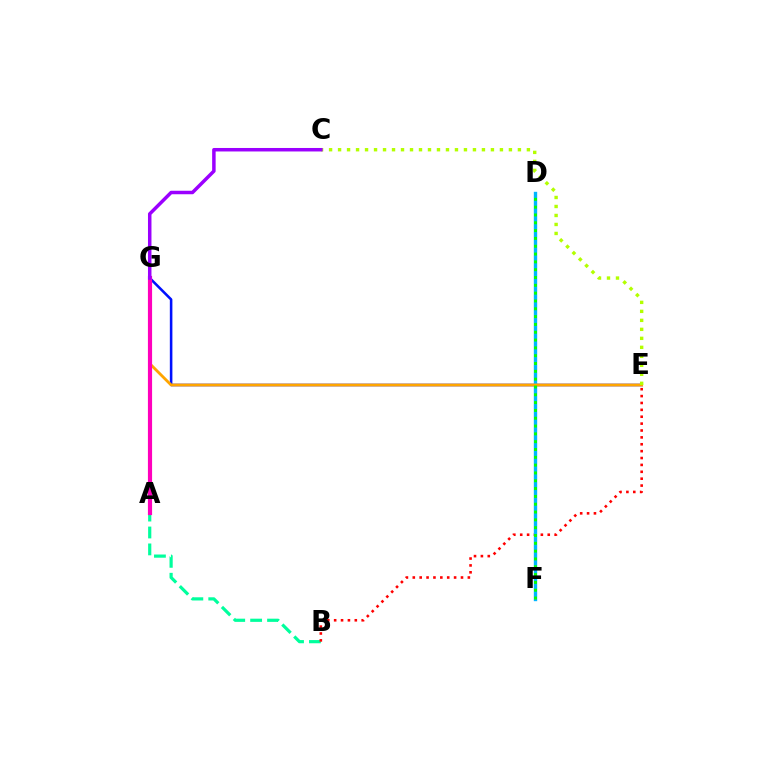{('A', 'B'): [{'color': '#00ff9d', 'line_style': 'dashed', 'thickness': 2.3}], ('E', 'G'): [{'color': '#0010ff', 'line_style': 'solid', 'thickness': 1.84}, {'color': '#ffa500', 'line_style': 'solid', 'thickness': 2.02}], ('B', 'E'): [{'color': '#ff0000', 'line_style': 'dotted', 'thickness': 1.87}], ('D', 'F'): [{'color': '#00b5ff', 'line_style': 'solid', 'thickness': 2.43}, {'color': '#08ff00', 'line_style': 'dotted', 'thickness': 2.12}], ('A', 'G'): [{'color': '#ff00bd', 'line_style': 'solid', 'thickness': 3.0}], ('C', 'E'): [{'color': '#b3ff00', 'line_style': 'dotted', 'thickness': 2.44}], ('C', 'G'): [{'color': '#9b00ff', 'line_style': 'solid', 'thickness': 2.51}]}